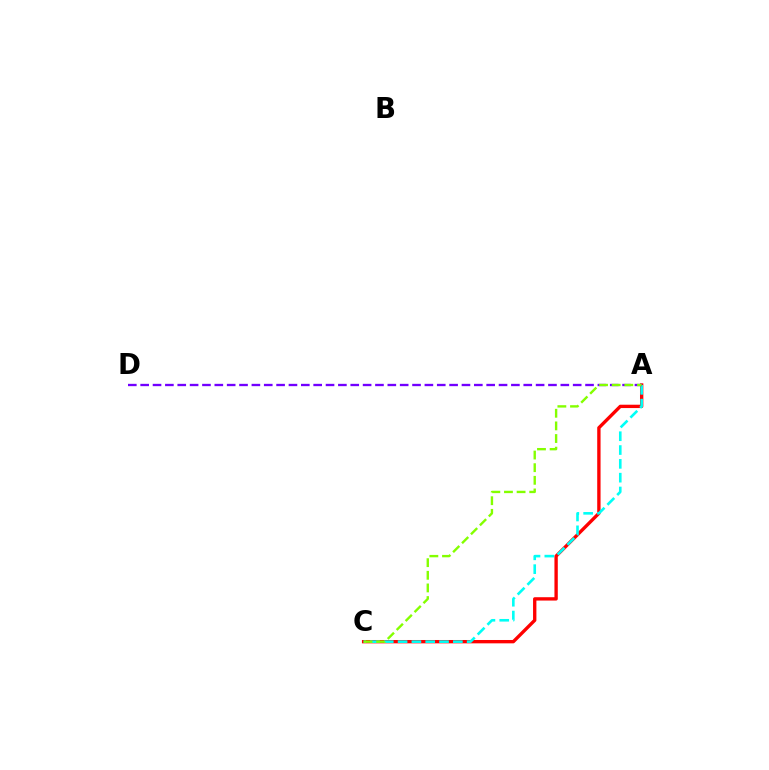{('A', 'C'): [{'color': '#ff0000', 'line_style': 'solid', 'thickness': 2.41}, {'color': '#00fff6', 'line_style': 'dashed', 'thickness': 1.88}, {'color': '#84ff00', 'line_style': 'dashed', 'thickness': 1.72}], ('A', 'D'): [{'color': '#7200ff', 'line_style': 'dashed', 'thickness': 1.68}]}